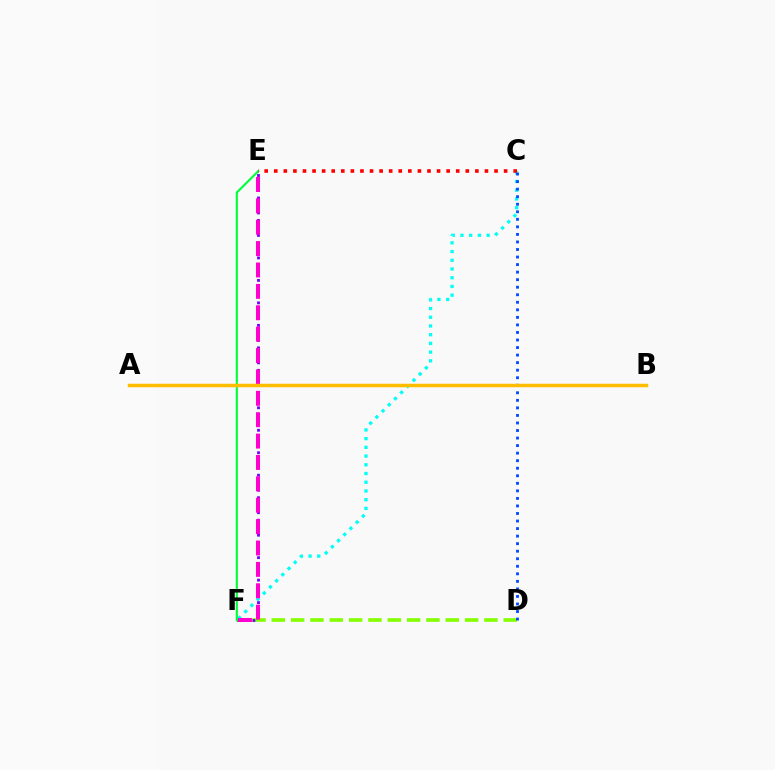{('C', 'F'): [{'color': '#00fff6', 'line_style': 'dotted', 'thickness': 2.37}], ('D', 'F'): [{'color': '#84ff00', 'line_style': 'dashed', 'thickness': 2.63}], ('E', 'F'): [{'color': '#7200ff', 'line_style': 'dotted', 'thickness': 2.04}, {'color': '#ff00cf', 'line_style': 'dashed', 'thickness': 2.91}, {'color': '#00ff39', 'line_style': 'solid', 'thickness': 1.54}], ('C', 'D'): [{'color': '#004bff', 'line_style': 'dotted', 'thickness': 2.05}], ('A', 'B'): [{'color': '#ffbd00', 'line_style': 'solid', 'thickness': 2.51}], ('C', 'E'): [{'color': '#ff0000', 'line_style': 'dotted', 'thickness': 2.6}]}